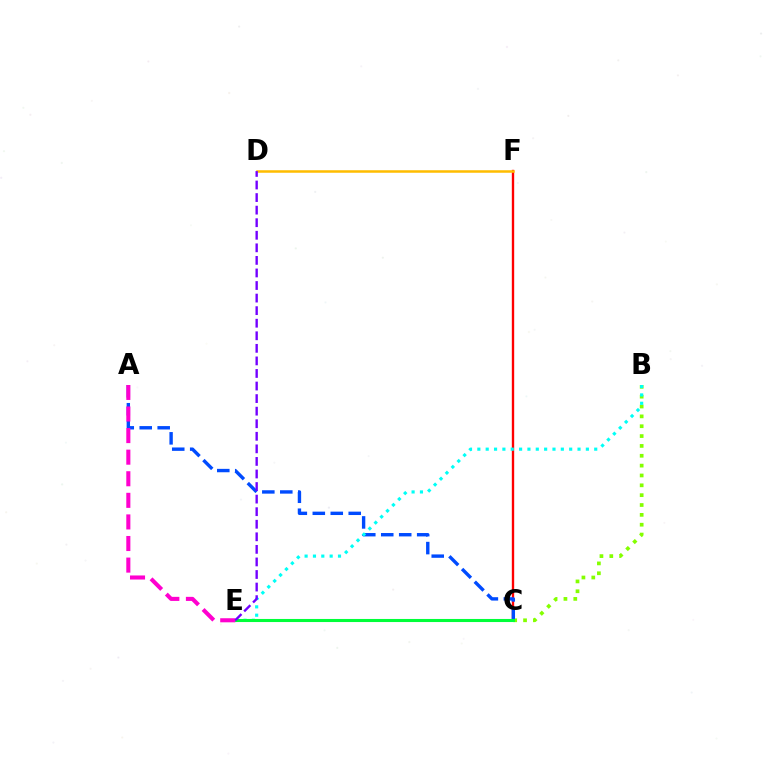{('B', 'C'): [{'color': '#84ff00', 'line_style': 'dotted', 'thickness': 2.68}], ('C', 'F'): [{'color': '#ff0000', 'line_style': 'solid', 'thickness': 1.7}], ('A', 'C'): [{'color': '#004bff', 'line_style': 'dashed', 'thickness': 2.44}], ('B', 'E'): [{'color': '#00fff6', 'line_style': 'dotted', 'thickness': 2.27}], ('C', 'E'): [{'color': '#00ff39', 'line_style': 'solid', 'thickness': 2.21}], ('D', 'F'): [{'color': '#ffbd00', 'line_style': 'solid', 'thickness': 1.81}], ('A', 'E'): [{'color': '#ff00cf', 'line_style': 'dashed', 'thickness': 2.93}], ('D', 'E'): [{'color': '#7200ff', 'line_style': 'dashed', 'thickness': 1.71}]}